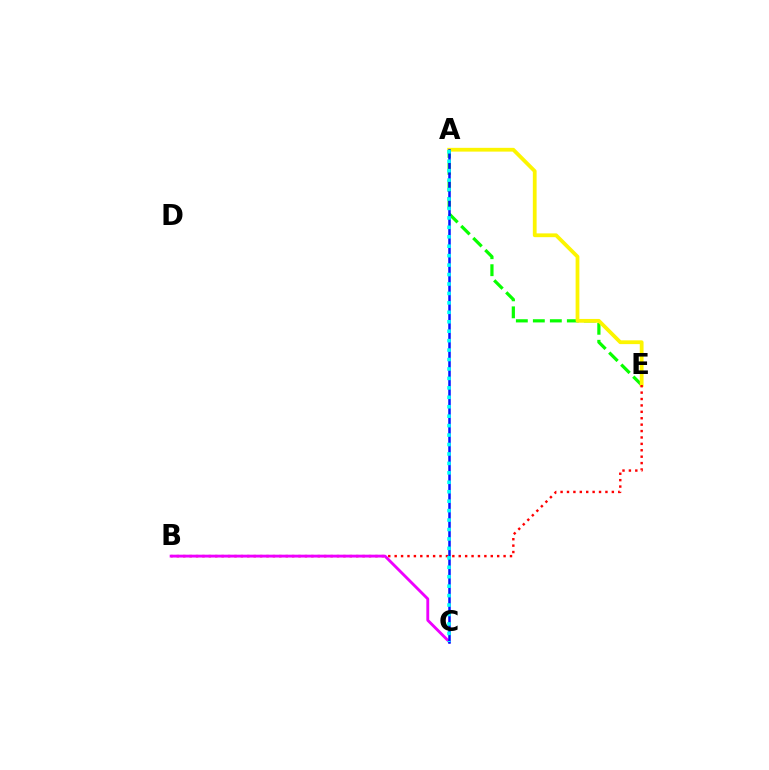{('A', 'E'): [{'color': '#08ff00', 'line_style': 'dashed', 'thickness': 2.31}, {'color': '#fcf500', 'line_style': 'solid', 'thickness': 2.72}], ('B', 'E'): [{'color': '#ff0000', 'line_style': 'dotted', 'thickness': 1.74}], ('B', 'C'): [{'color': '#ee00ff', 'line_style': 'solid', 'thickness': 2.05}], ('A', 'C'): [{'color': '#0010ff', 'line_style': 'solid', 'thickness': 1.8}, {'color': '#00fff6', 'line_style': 'dotted', 'thickness': 2.57}]}